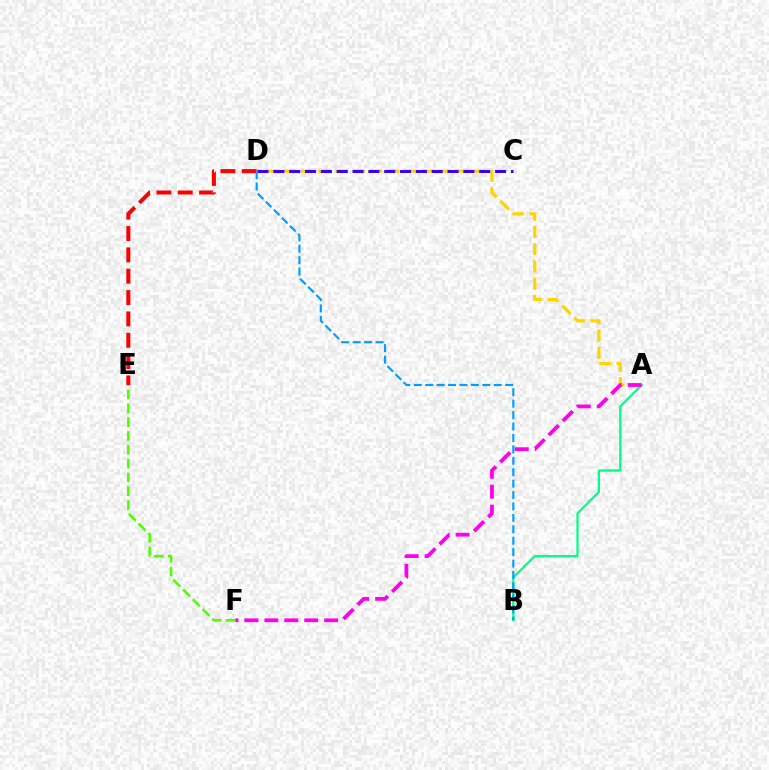{('A', 'D'): [{'color': '#ffd500', 'line_style': 'dashed', 'thickness': 2.34}], ('A', 'B'): [{'color': '#00ff86', 'line_style': 'solid', 'thickness': 1.6}], ('A', 'F'): [{'color': '#ff00ed', 'line_style': 'dashed', 'thickness': 2.71}], ('D', 'E'): [{'color': '#ff0000', 'line_style': 'dashed', 'thickness': 2.9}], ('E', 'F'): [{'color': '#4fff00', 'line_style': 'dashed', 'thickness': 1.88}], ('C', 'D'): [{'color': '#3700ff', 'line_style': 'dashed', 'thickness': 2.15}], ('B', 'D'): [{'color': '#009eff', 'line_style': 'dashed', 'thickness': 1.55}]}